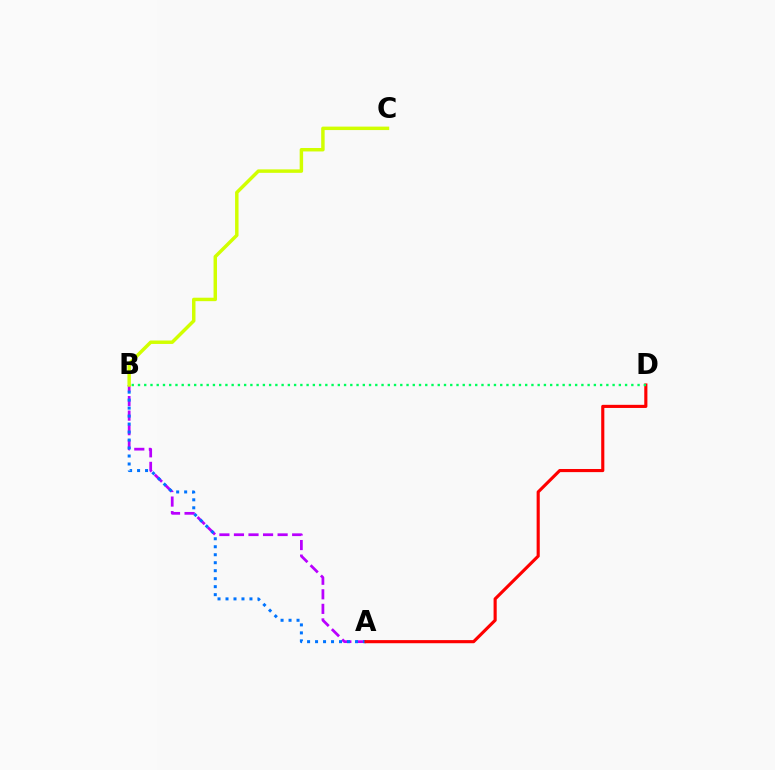{('A', 'B'): [{'color': '#b900ff', 'line_style': 'dashed', 'thickness': 1.98}, {'color': '#0074ff', 'line_style': 'dotted', 'thickness': 2.17}], ('A', 'D'): [{'color': '#ff0000', 'line_style': 'solid', 'thickness': 2.25}], ('B', 'C'): [{'color': '#d1ff00', 'line_style': 'solid', 'thickness': 2.49}], ('B', 'D'): [{'color': '#00ff5c', 'line_style': 'dotted', 'thickness': 1.7}]}